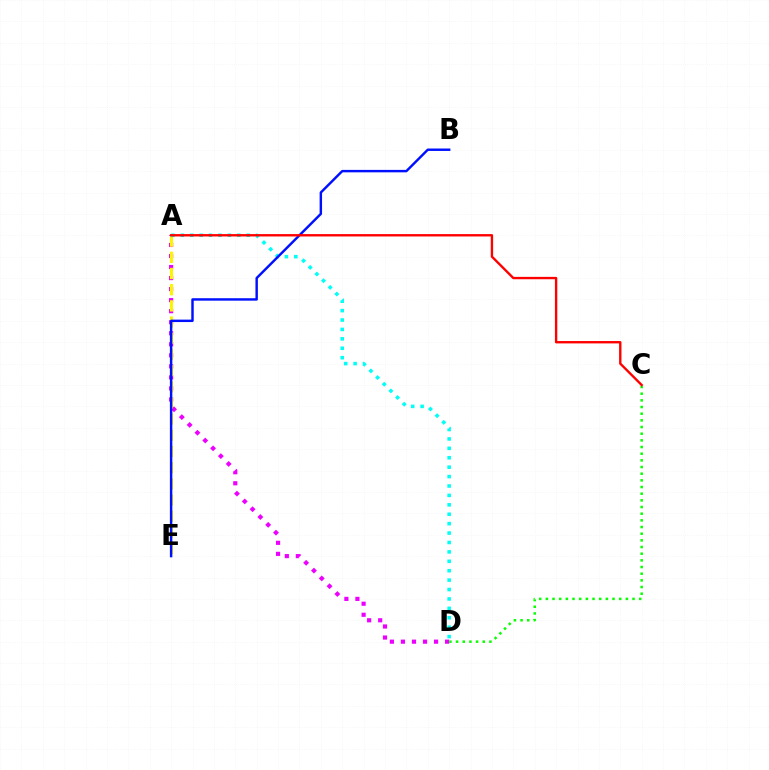{('A', 'D'): [{'color': '#ee00ff', 'line_style': 'dotted', 'thickness': 3.0}, {'color': '#00fff6', 'line_style': 'dotted', 'thickness': 2.56}], ('A', 'E'): [{'color': '#fcf500', 'line_style': 'dashed', 'thickness': 2.2}], ('C', 'D'): [{'color': '#08ff00', 'line_style': 'dotted', 'thickness': 1.81}], ('B', 'E'): [{'color': '#0010ff', 'line_style': 'solid', 'thickness': 1.76}], ('A', 'C'): [{'color': '#ff0000', 'line_style': 'solid', 'thickness': 1.7}]}